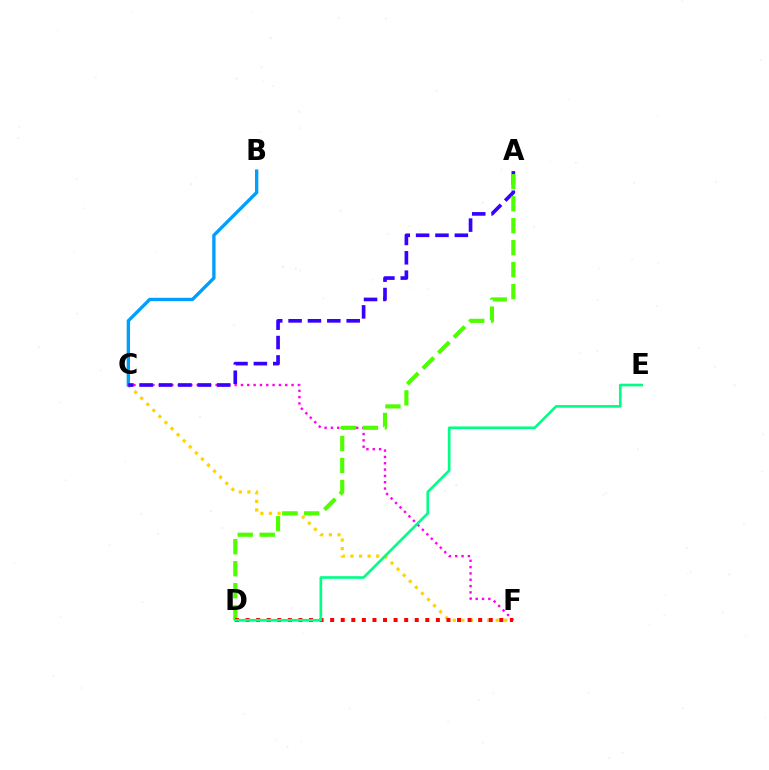{('C', 'F'): [{'color': '#ffd500', 'line_style': 'dotted', 'thickness': 2.33}, {'color': '#ff00ed', 'line_style': 'dotted', 'thickness': 1.72}], ('B', 'C'): [{'color': '#009eff', 'line_style': 'solid', 'thickness': 2.4}], ('A', 'C'): [{'color': '#3700ff', 'line_style': 'dashed', 'thickness': 2.63}], ('A', 'D'): [{'color': '#4fff00', 'line_style': 'dashed', 'thickness': 2.98}], ('D', 'F'): [{'color': '#ff0000', 'line_style': 'dotted', 'thickness': 2.87}], ('D', 'E'): [{'color': '#00ff86', 'line_style': 'solid', 'thickness': 1.91}]}